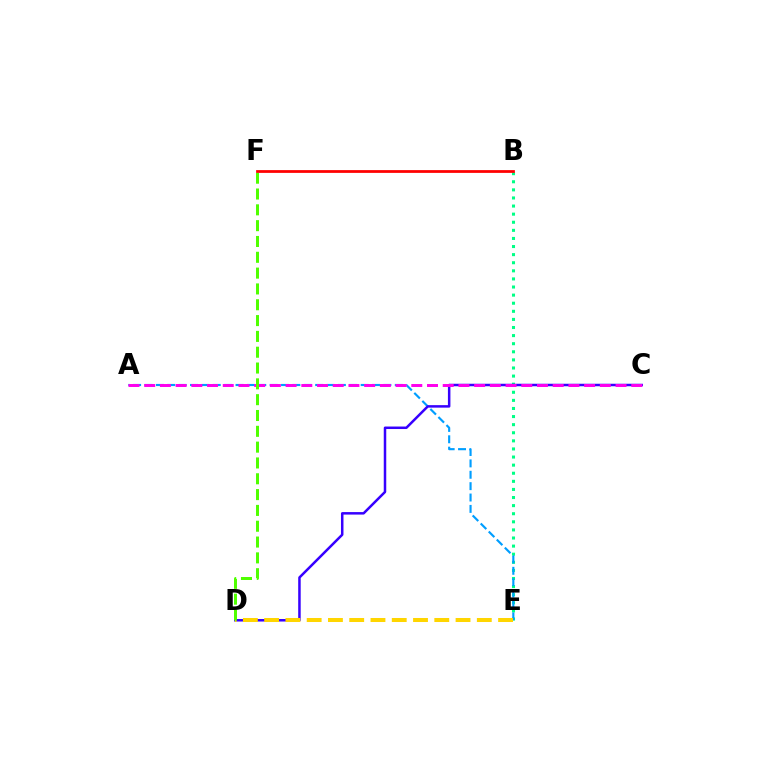{('B', 'E'): [{'color': '#00ff86', 'line_style': 'dotted', 'thickness': 2.2}], ('A', 'E'): [{'color': '#009eff', 'line_style': 'dashed', 'thickness': 1.55}], ('C', 'D'): [{'color': '#3700ff', 'line_style': 'solid', 'thickness': 1.8}], ('D', 'E'): [{'color': '#ffd500', 'line_style': 'dashed', 'thickness': 2.89}], ('A', 'C'): [{'color': '#ff00ed', 'line_style': 'dashed', 'thickness': 2.13}], ('D', 'F'): [{'color': '#4fff00', 'line_style': 'dashed', 'thickness': 2.15}], ('B', 'F'): [{'color': '#ff0000', 'line_style': 'solid', 'thickness': 1.99}]}